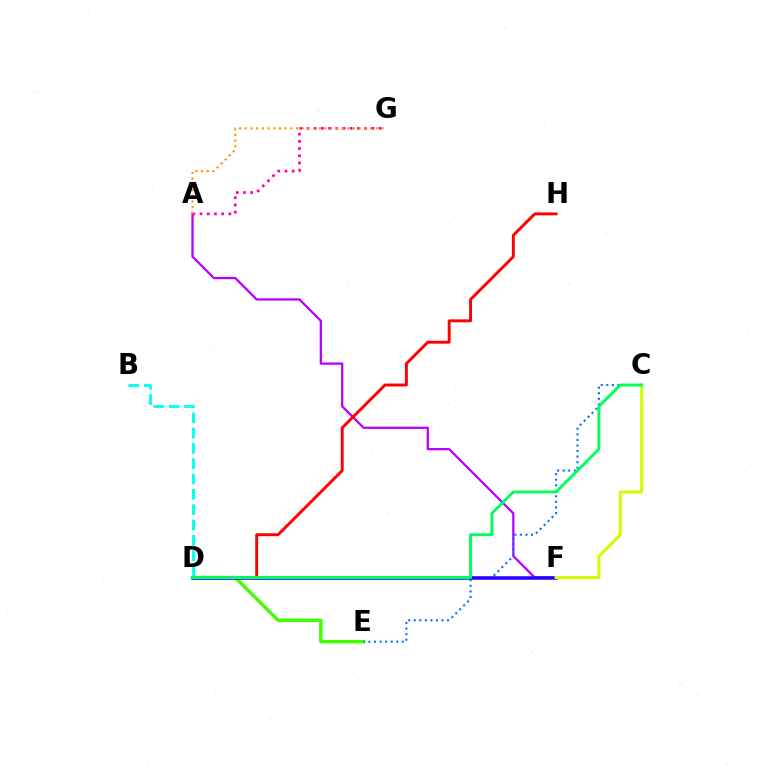{('D', 'E'): [{'color': '#3dff00', 'line_style': 'solid', 'thickness': 2.46}], ('A', 'F'): [{'color': '#b900ff', 'line_style': 'solid', 'thickness': 1.63}], ('B', 'D'): [{'color': '#00fff6', 'line_style': 'dashed', 'thickness': 2.08}], ('C', 'E'): [{'color': '#0074ff', 'line_style': 'dotted', 'thickness': 1.51}], ('A', 'G'): [{'color': '#ff00ac', 'line_style': 'dotted', 'thickness': 1.96}, {'color': '#ff9400', 'line_style': 'dotted', 'thickness': 1.55}], ('D', 'F'): [{'color': '#2500ff', 'line_style': 'solid', 'thickness': 2.53}], ('C', 'F'): [{'color': '#d1ff00', 'line_style': 'solid', 'thickness': 2.22}], ('D', 'H'): [{'color': '#ff0000', 'line_style': 'solid', 'thickness': 2.09}], ('C', 'D'): [{'color': '#00ff5c', 'line_style': 'solid', 'thickness': 2.11}]}